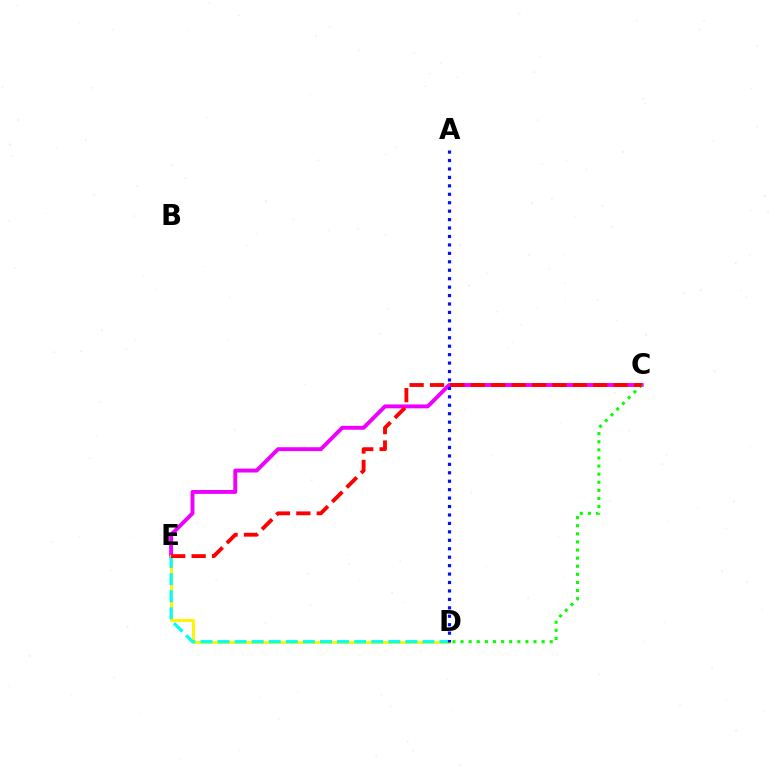{('C', 'E'): [{'color': '#ee00ff', 'line_style': 'solid', 'thickness': 2.81}, {'color': '#ff0000', 'line_style': 'dashed', 'thickness': 2.77}], ('D', 'E'): [{'color': '#fcf500', 'line_style': 'solid', 'thickness': 2.1}, {'color': '#00fff6', 'line_style': 'dashed', 'thickness': 2.32}], ('C', 'D'): [{'color': '#08ff00', 'line_style': 'dotted', 'thickness': 2.2}], ('A', 'D'): [{'color': '#0010ff', 'line_style': 'dotted', 'thickness': 2.29}]}